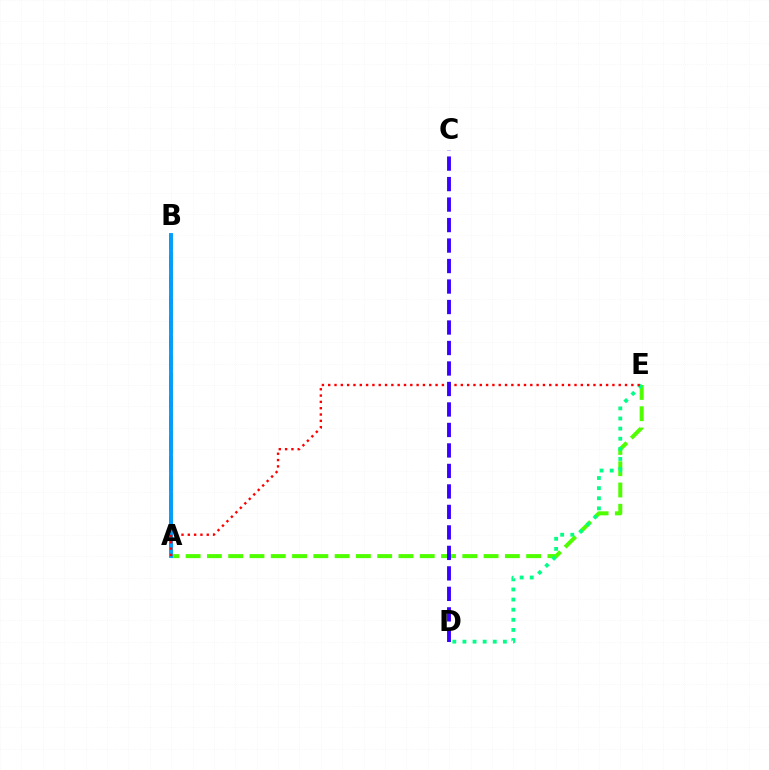{('A', 'E'): [{'color': '#4fff00', 'line_style': 'dashed', 'thickness': 2.89}, {'color': '#ff0000', 'line_style': 'dotted', 'thickness': 1.72}], ('A', 'B'): [{'color': '#ff00ed', 'line_style': 'dashed', 'thickness': 2.73}, {'color': '#ffd500', 'line_style': 'dashed', 'thickness': 2.33}, {'color': '#009eff', 'line_style': 'solid', 'thickness': 2.8}], ('D', 'E'): [{'color': '#00ff86', 'line_style': 'dotted', 'thickness': 2.75}], ('C', 'D'): [{'color': '#3700ff', 'line_style': 'dashed', 'thickness': 2.78}]}